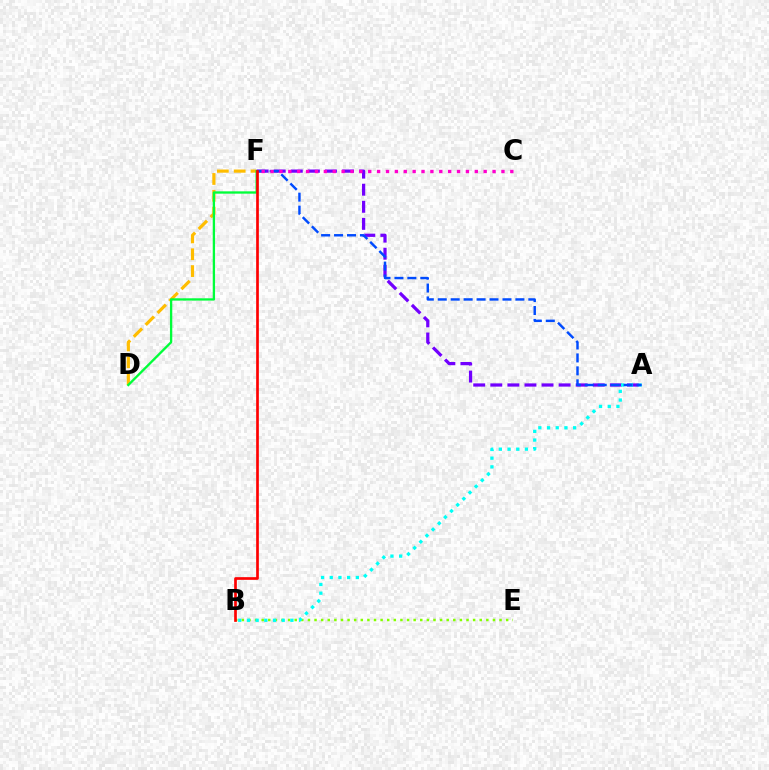{('A', 'F'): [{'color': '#7200ff', 'line_style': 'dashed', 'thickness': 2.32}, {'color': '#004bff', 'line_style': 'dashed', 'thickness': 1.76}], ('B', 'E'): [{'color': '#84ff00', 'line_style': 'dotted', 'thickness': 1.8}], ('D', 'F'): [{'color': '#ffbd00', 'line_style': 'dashed', 'thickness': 2.29}, {'color': '#00ff39', 'line_style': 'solid', 'thickness': 1.67}], ('A', 'B'): [{'color': '#00fff6', 'line_style': 'dotted', 'thickness': 2.36}], ('C', 'F'): [{'color': '#ff00cf', 'line_style': 'dotted', 'thickness': 2.41}], ('B', 'F'): [{'color': '#ff0000', 'line_style': 'solid', 'thickness': 1.94}]}